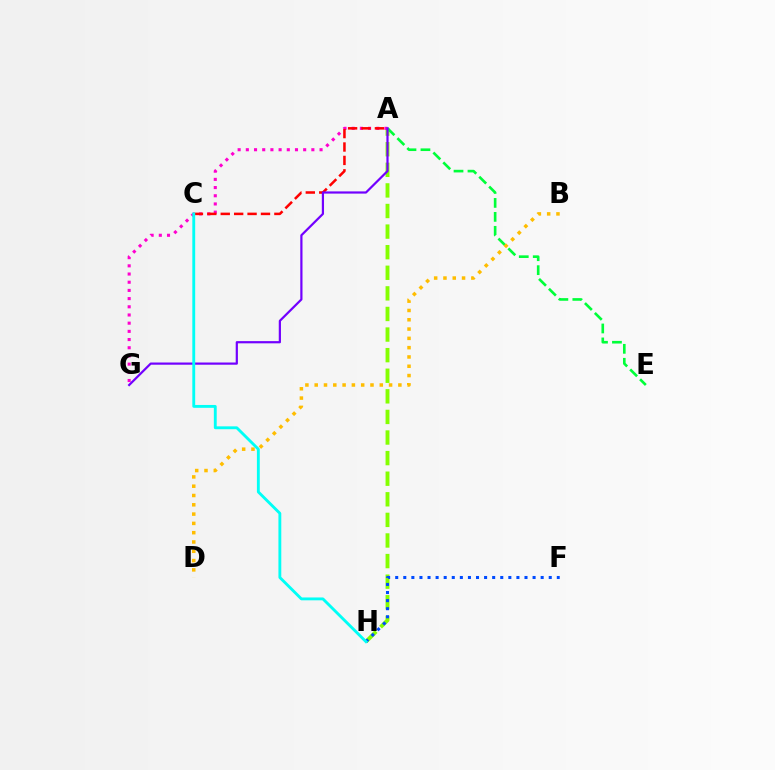{('A', 'H'): [{'color': '#84ff00', 'line_style': 'dashed', 'thickness': 2.8}], ('A', 'E'): [{'color': '#00ff39', 'line_style': 'dashed', 'thickness': 1.9}], ('A', 'G'): [{'color': '#ff00cf', 'line_style': 'dotted', 'thickness': 2.23}, {'color': '#7200ff', 'line_style': 'solid', 'thickness': 1.59}], ('A', 'C'): [{'color': '#ff0000', 'line_style': 'dashed', 'thickness': 1.82}], ('B', 'D'): [{'color': '#ffbd00', 'line_style': 'dotted', 'thickness': 2.53}], ('F', 'H'): [{'color': '#004bff', 'line_style': 'dotted', 'thickness': 2.2}], ('C', 'H'): [{'color': '#00fff6', 'line_style': 'solid', 'thickness': 2.06}]}